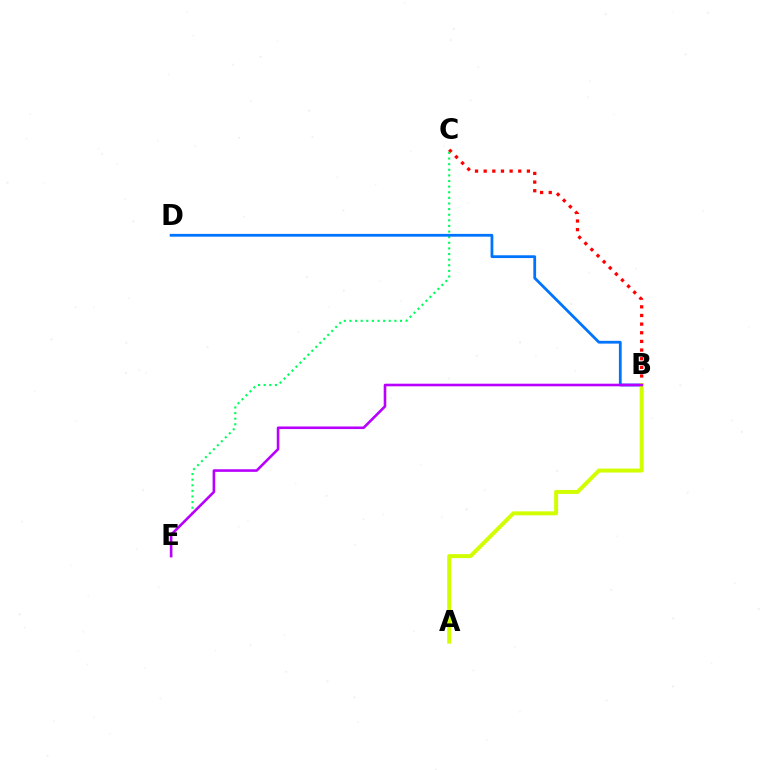{('B', 'C'): [{'color': '#ff0000', 'line_style': 'dotted', 'thickness': 2.35}], ('C', 'E'): [{'color': '#00ff5c', 'line_style': 'dotted', 'thickness': 1.53}], ('B', 'D'): [{'color': '#0074ff', 'line_style': 'solid', 'thickness': 2.01}], ('A', 'B'): [{'color': '#d1ff00', 'line_style': 'solid', 'thickness': 2.86}], ('B', 'E'): [{'color': '#b900ff', 'line_style': 'solid', 'thickness': 1.87}]}